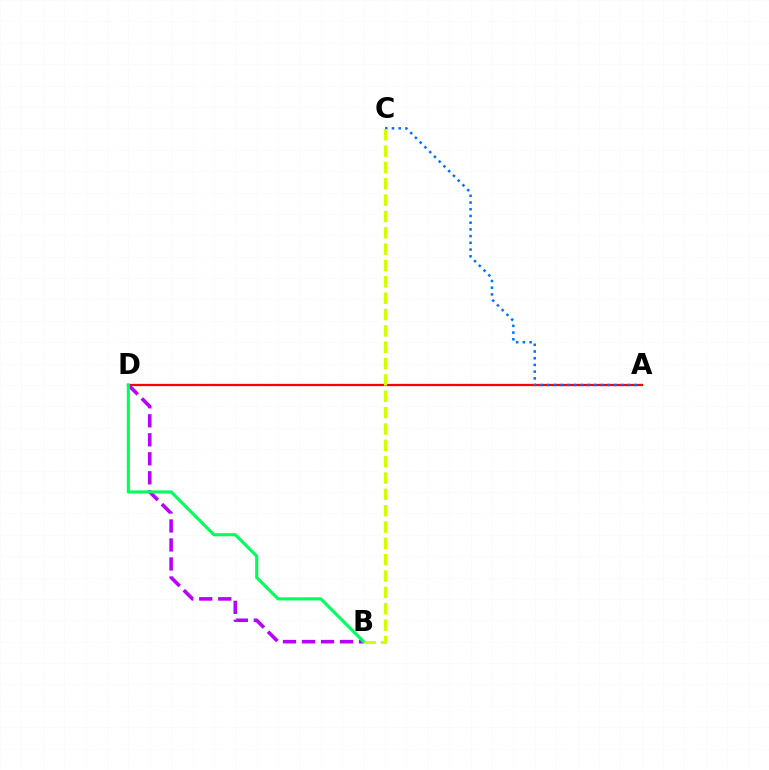{('A', 'D'): [{'color': '#ff0000', 'line_style': 'solid', 'thickness': 1.64}], ('A', 'C'): [{'color': '#0074ff', 'line_style': 'dotted', 'thickness': 1.82}], ('B', 'D'): [{'color': '#b900ff', 'line_style': 'dashed', 'thickness': 2.58}, {'color': '#00ff5c', 'line_style': 'solid', 'thickness': 2.23}], ('B', 'C'): [{'color': '#d1ff00', 'line_style': 'dashed', 'thickness': 2.22}]}